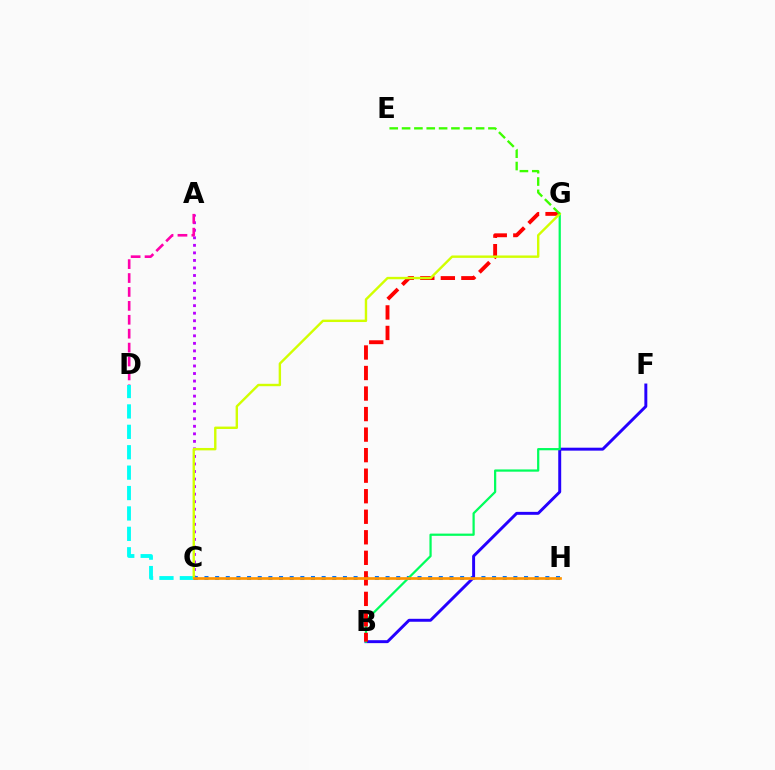{('A', 'C'): [{'color': '#b900ff', 'line_style': 'dotted', 'thickness': 2.05}], ('C', 'D'): [{'color': '#00fff6', 'line_style': 'dashed', 'thickness': 2.77}], ('C', 'H'): [{'color': '#0074ff', 'line_style': 'dotted', 'thickness': 2.89}, {'color': '#ff9400', 'line_style': 'solid', 'thickness': 1.94}], ('B', 'F'): [{'color': '#2500ff', 'line_style': 'solid', 'thickness': 2.12}], ('A', 'D'): [{'color': '#ff00ac', 'line_style': 'dashed', 'thickness': 1.89}], ('B', 'G'): [{'color': '#00ff5c', 'line_style': 'solid', 'thickness': 1.61}, {'color': '#ff0000', 'line_style': 'dashed', 'thickness': 2.79}], ('C', 'G'): [{'color': '#d1ff00', 'line_style': 'solid', 'thickness': 1.73}], ('E', 'G'): [{'color': '#3dff00', 'line_style': 'dashed', 'thickness': 1.68}]}